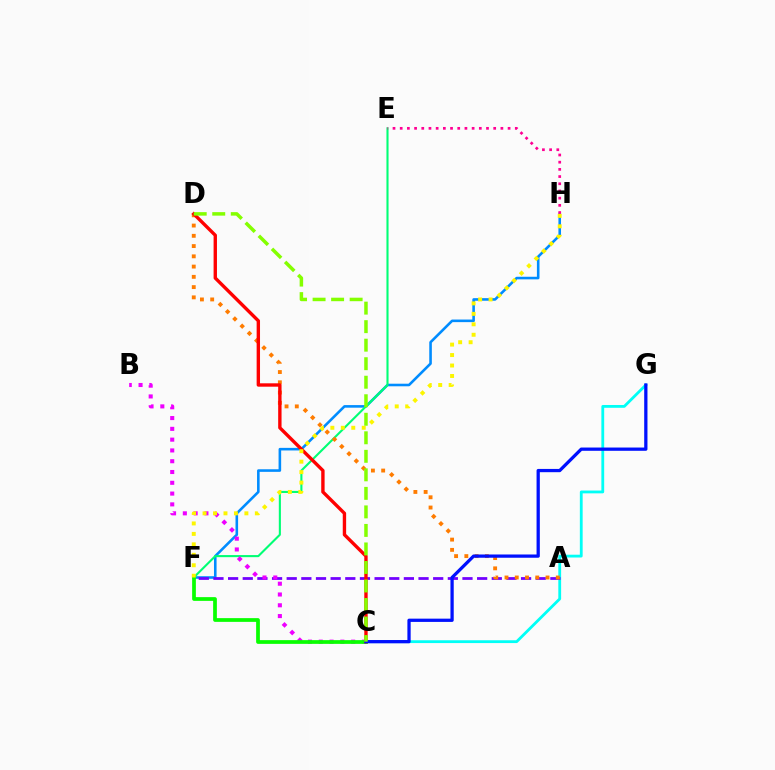{('F', 'H'): [{'color': '#008cff', 'line_style': 'solid', 'thickness': 1.86}, {'color': '#fcf500', 'line_style': 'dotted', 'thickness': 2.84}], ('C', 'G'): [{'color': '#00fff6', 'line_style': 'solid', 'thickness': 2.02}, {'color': '#0010ff', 'line_style': 'solid', 'thickness': 2.35}], ('A', 'F'): [{'color': '#7200ff', 'line_style': 'dashed', 'thickness': 1.99}], ('E', 'F'): [{'color': '#00ff74', 'line_style': 'solid', 'thickness': 1.51}], ('E', 'H'): [{'color': '#ff0094', 'line_style': 'dotted', 'thickness': 1.95}], ('B', 'C'): [{'color': '#ee00ff', 'line_style': 'dotted', 'thickness': 2.93}], ('C', 'F'): [{'color': '#08ff00', 'line_style': 'solid', 'thickness': 2.69}], ('A', 'D'): [{'color': '#ff7c00', 'line_style': 'dotted', 'thickness': 2.79}], ('C', 'D'): [{'color': '#ff0000', 'line_style': 'solid', 'thickness': 2.43}, {'color': '#84ff00', 'line_style': 'dashed', 'thickness': 2.52}]}